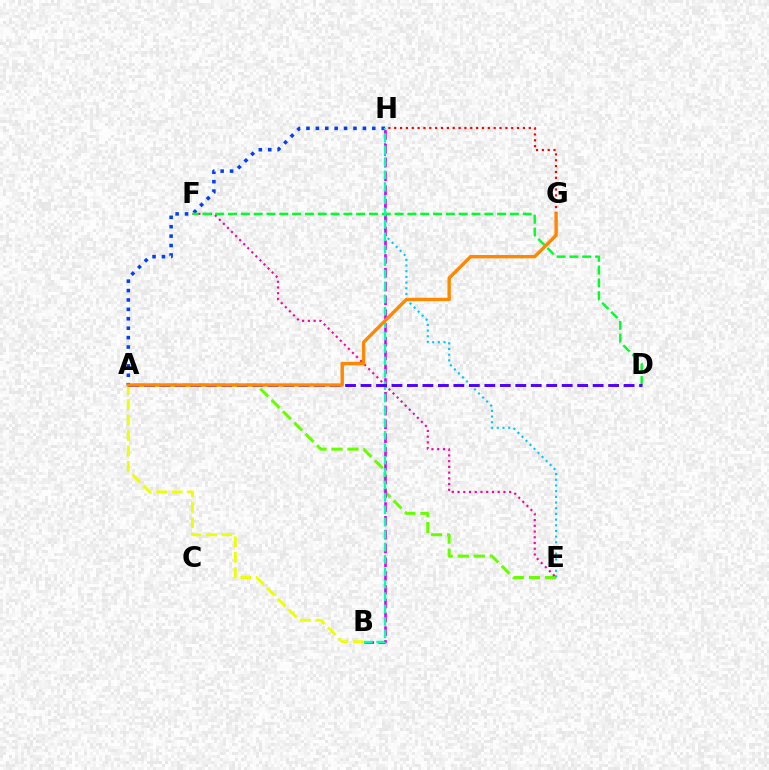{('A', 'E'): [{'color': '#66ff00', 'line_style': 'dashed', 'thickness': 2.18}], ('E', 'H'): [{'color': '#00c7ff', 'line_style': 'dotted', 'thickness': 1.54}], ('G', 'H'): [{'color': '#ff0000', 'line_style': 'dotted', 'thickness': 1.59}], ('A', 'B'): [{'color': '#eeff00', 'line_style': 'dashed', 'thickness': 2.1}], ('B', 'H'): [{'color': '#d600ff', 'line_style': 'dashed', 'thickness': 1.87}, {'color': '#00ffaf', 'line_style': 'dashed', 'thickness': 1.69}], ('A', 'H'): [{'color': '#003fff', 'line_style': 'dotted', 'thickness': 2.56}], ('E', 'F'): [{'color': '#ff00a0', 'line_style': 'dotted', 'thickness': 1.56}], ('D', 'F'): [{'color': '#00ff27', 'line_style': 'dashed', 'thickness': 1.74}], ('A', 'D'): [{'color': '#4f00ff', 'line_style': 'dashed', 'thickness': 2.1}], ('A', 'G'): [{'color': '#ff8800', 'line_style': 'solid', 'thickness': 2.42}]}